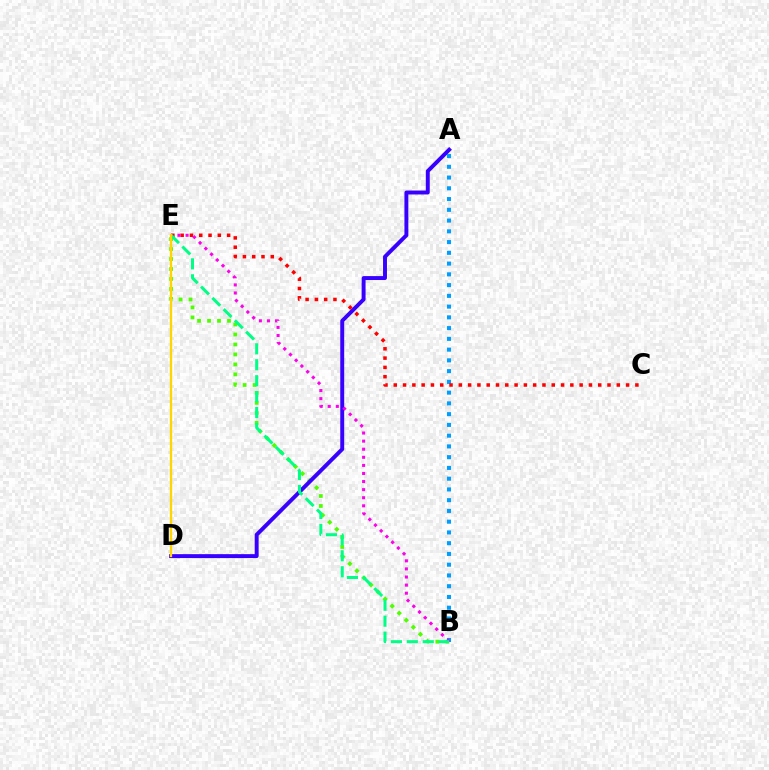{('B', 'E'): [{'color': '#4fff00', 'line_style': 'dotted', 'thickness': 2.71}, {'color': '#ff00ed', 'line_style': 'dotted', 'thickness': 2.2}, {'color': '#00ff86', 'line_style': 'dashed', 'thickness': 2.16}], ('A', 'D'): [{'color': '#3700ff', 'line_style': 'solid', 'thickness': 2.83}], ('A', 'B'): [{'color': '#009eff', 'line_style': 'dotted', 'thickness': 2.92}], ('C', 'E'): [{'color': '#ff0000', 'line_style': 'dotted', 'thickness': 2.52}], ('D', 'E'): [{'color': '#ffd500', 'line_style': 'solid', 'thickness': 1.66}]}